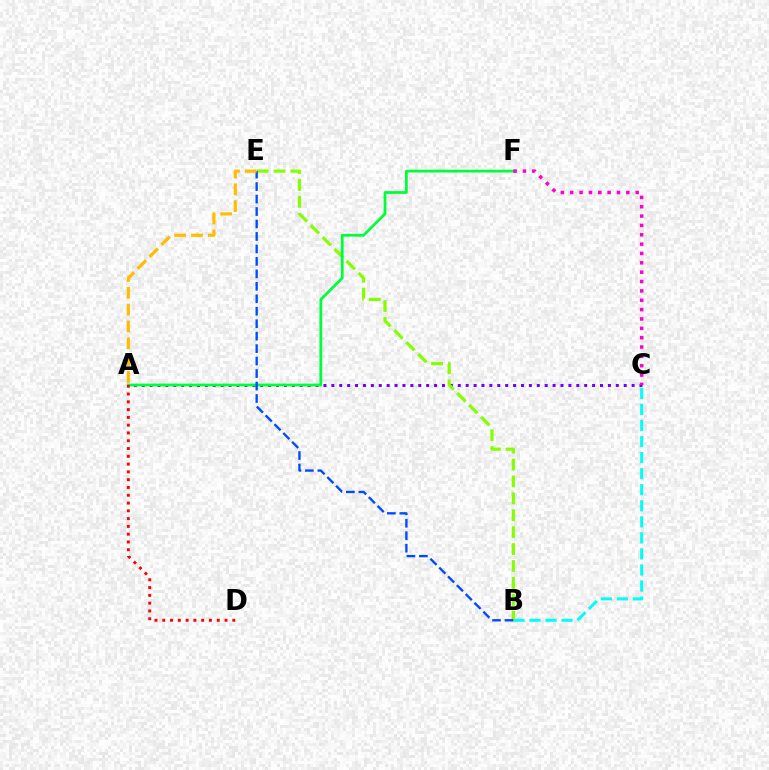{('B', 'C'): [{'color': '#00fff6', 'line_style': 'dashed', 'thickness': 2.18}], ('A', 'C'): [{'color': '#7200ff', 'line_style': 'dotted', 'thickness': 2.15}], ('B', 'E'): [{'color': '#84ff00', 'line_style': 'dashed', 'thickness': 2.3}, {'color': '#004bff', 'line_style': 'dashed', 'thickness': 1.69}], ('A', 'F'): [{'color': '#00ff39', 'line_style': 'solid', 'thickness': 2.0}], ('C', 'F'): [{'color': '#ff00cf', 'line_style': 'dotted', 'thickness': 2.54}], ('A', 'D'): [{'color': '#ff0000', 'line_style': 'dotted', 'thickness': 2.12}], ('A', 'E'): [{'color': '#ffbd00', 'line_style': 'dashed', 'thickness': 2.29}]}